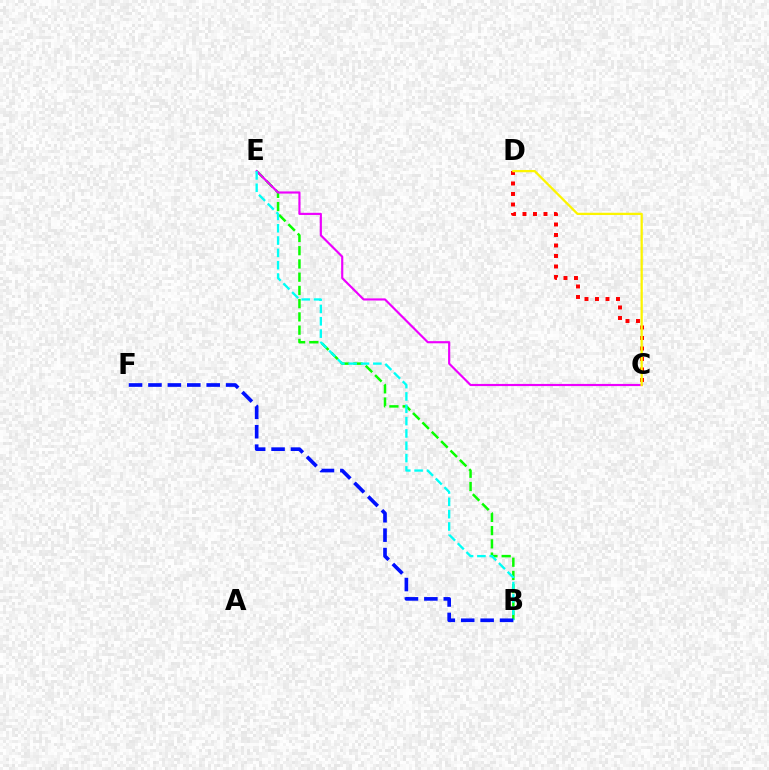{('C', 'D'): [{'color': '#ff0000', 'line_style': 'dotted', 'thickness': 2.85}, {'color': '#fcf500', 'line_style': 'solid', 'thickness': 1.64}], ('B', 'E'): [{'color': '#08ff00', 'line_style': 'dashed', 'thickness': 1.8}, {'color': '#00fff6', 'line_style': 'dashed', 'thickness': 1.68}], ('C', 'E'): [{'color': '#ee00ff', 'line_style': 'solid', 'thickness': 1.55}], ('B', 'F'): [{'color': '#0010ff', 'line_style': 'dashed', 'thickness': 2.64}]}